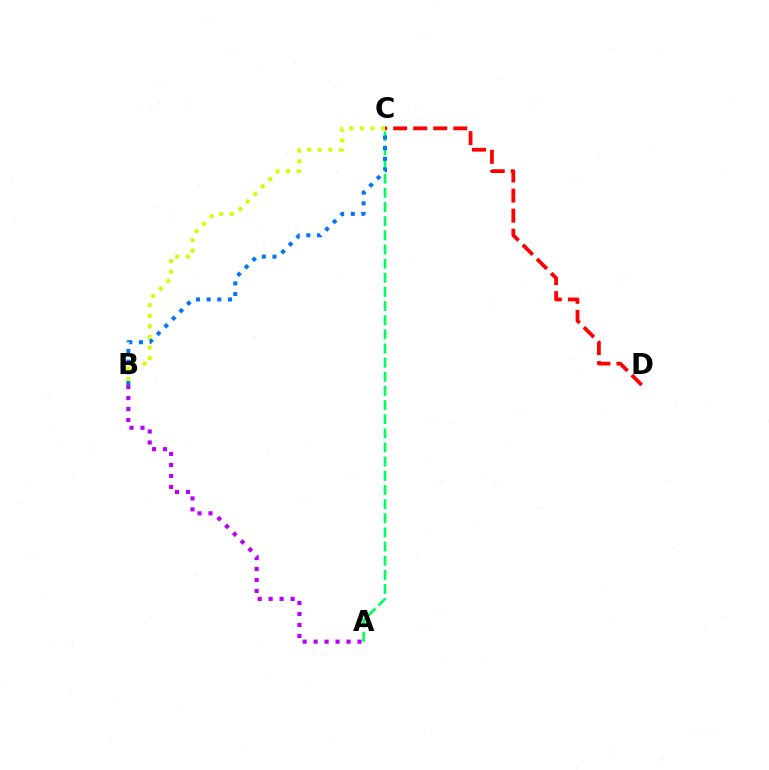{('A', 'C'): [{'color': '#00ff5c', 'line_style': 'dashed', 'thickness': 1.92}], ('A', 'B'): [{'color': '#b900ff', 'line_style': 'dotted', 'thickness': 2.98}], ('B', 'C'): [{'color': '#0074ff', 'line_style': 'dotted', 'thickness': 2.9}, {'color': '#d1ff00', 'line_style': 'dotted', 'thickness': 2.88}], ('C', 'D'): [{'color': '#ff0000', 'line_style': 'dashed', 'thickness': 2.72}]}